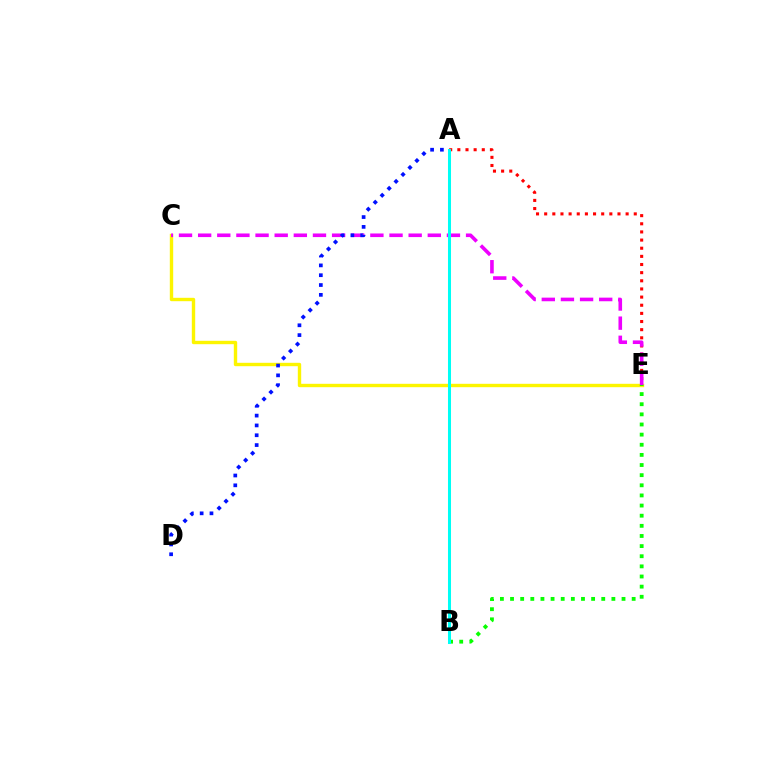{('A', 'E'): [{'color': '#ff0000', 'line_style': 'dotted', 'thickness': 2.21}], ('C', 'E'): [{'color': '#fcf500', 'line_style': 'solid', 'thickness': 2.44}, {'color': '#ee00ff', 'line_style': 'dashed', 'thickness': 2.6}], ('B', 'E'): [{'color': '#08ff00', 'line_style': 'dotted', 'thickness': 2.75}], ('A', 'D'): [{'color': '#0010ff', 'line_style': 'dotted', 'thickness': 2.67}], ('A', 'B'): [{'color': '#00fff6', 'line_style': 'solid', 'thickness': 2.18}]}